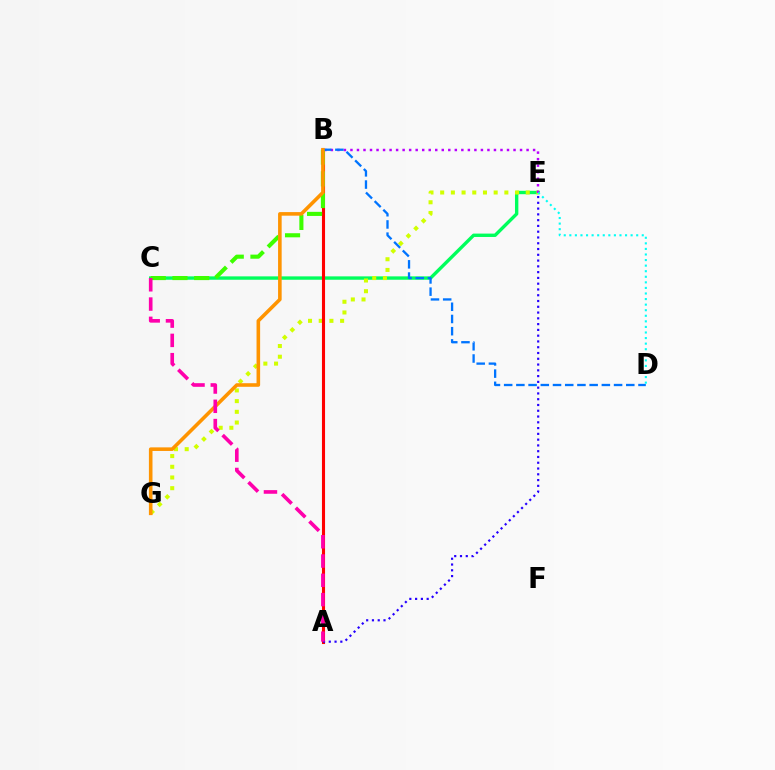{('C', 'E'): [{'color': '#00ff5c', 'line_style': 'solid', 'thickness': 2.43}], ('E', 'G'): [{'color': '#d1ff00', 'line_style': 'dotted', 'thickness': 2.91}], ('A', 'B'): [{'color': '#ff0000', 'line_style': 'solid', 'thickness': 2.23}], ('B', 'E'): [{'color': '#b900ff', 'line_style': 'dotted', 'thickness': 1.77}], ('B', 'C'): [{'color': '#3dff00', 'line_style': 'dashed', 'thickness': 2.95}], ('A', 'E'): [{'color': '#2500ff', 'line_style': 'dotted', 'thickness': 1.57}], ('B', 'D'): [{'color': '#0074ff', 'line_style': 'dashed', 'thickness': 1.66}], ('B', 'G'): [{'color': '#ff9400', 'line_style': 'solid', 'thickness': 2.59}], ('A', 'C'): [{'color': '#ff00ac', 'line_style': 'dashed', 'thickness': 2.62}], ('D', 'E'): [{'color': '#00fff6', 'line_style': 'dotted', 'thickness': 1.51}]}